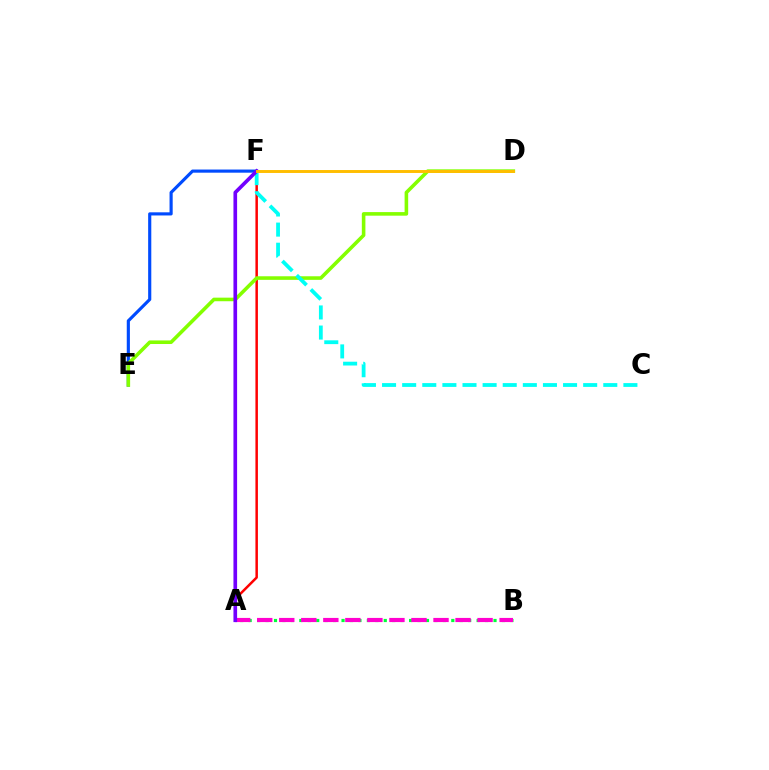{('A', 'F'): [{'color': '#ff0000', 'line_style': 'solid', 'thickness': 1.8}, {'color': '#7200ff', 'line_style': 'solid', 'thickness': 2.63}], ('E', 'F'): [{'color': '#004bff', 'line_style': 'solid', 'thickness': 2.26}], ('A', 'B'): [{'color': '#00ff39', 'line_style': 'dotted', 'thickness': 2.29}, {'color': '#ff00cf', 'line_style': 'dashed', 'thickness': 2.99}], ('D', 'E'): [{'color': '#84ff00', 'line_style': 'solid', 'thickness': 2.58}], ('C', 'F'): [{'color': '#00fff6', 'line_style': 'dashed', 'thickness': 2.73}], ('D', 'F'): [{'color': '#ffbd00', 'line_style': 'solid', 'thickness': 2.11}]}